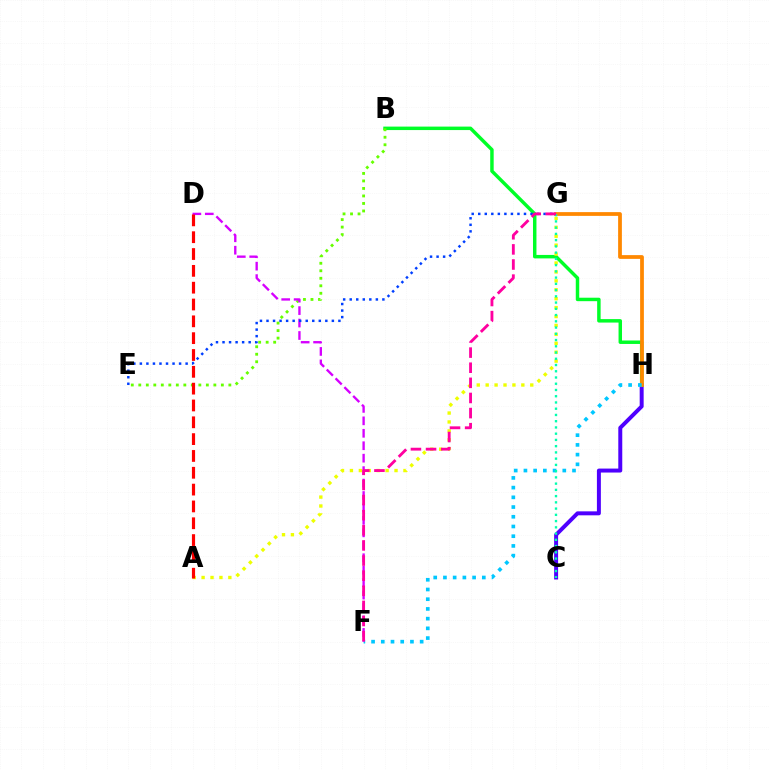{('C', 'H'): [{'color': '#4f00ff', 'line_style': 'solid', 'thickness': 2.85}], ('B', 'H'): [{'color': '#00ff27', 'line_style': 'solid', 'thickness': 2.49}], ('G', 'H'): [{'color': '#ff8800', 'line_style': 'solid', 'thickness': 2.71}], ('A', 'G'): [{'color': '#eeff00', 'line_style': 'dotted', 'thickness': 2.42}], ('F', 'H'): [{'color': '#00c7ff', 'line_style': 'dotted', 'thickness': 2.64}], ('B', 'E'): [{'color': '#66ff00', 'line_style': 'dotted', 'thickness': 2.04}], ('D', 'F'): [{'color': '#d600ff', 'line_style': 'dashed', 'thickness': 1.69}], ('E', 'G'): [{'color': '#003fff', 'line_style': 'dotted', 'thickness': 1.78}], ('C', 'G'): [{'color': '#00ffaf', 'line_style': 'dotted', 'thickness': 1.7}], ('F', 'G'): [{'color': '#ff00a0', 'line_style': 'dashed', 'thickness': 2.05}], ('A', 'D'): [{'color': '#ff0000', 'line_style': 'dashed', 'thickness': 2.29}]}